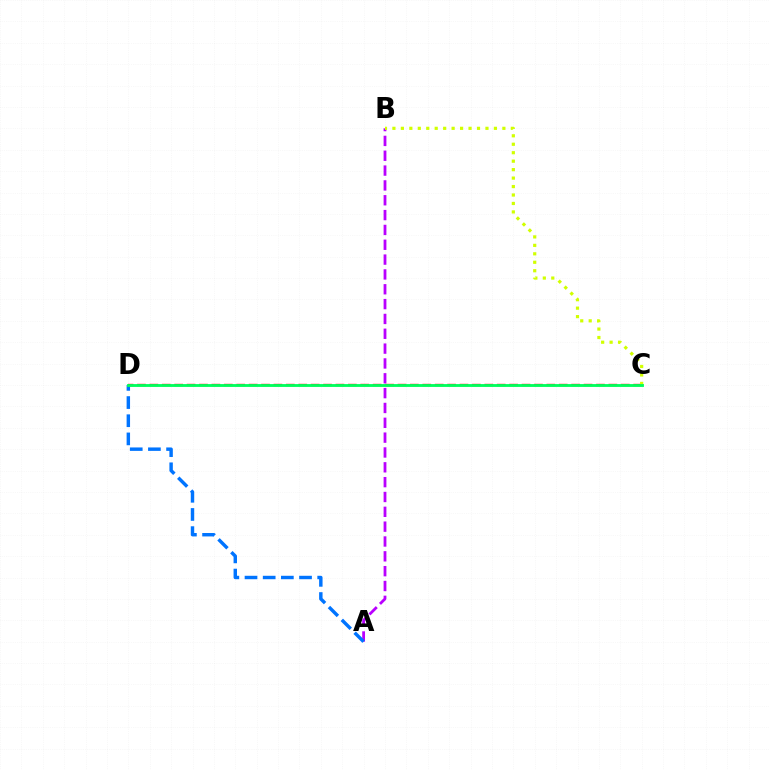{('C', 'D'): [{'color': '#ff0000', 'line_style': 'dashed', 'thickness': 1.69}, {'color': '#00ff5c', 'line_style': 'solid', 'thickness': 2.05}], ('A', 'B'): [{'color': '#b900ff', 'line_style': 'dashed', 'thickness': 2.02}], ('A', 'D'): [{'color': '#0074ff', 'line_style': 'dashed', 'thickness': 2.47}], ('B', 'C'): [{'color': '#d1ff00', 'line_style': 'dotted', 'thickness': 2.3}]}